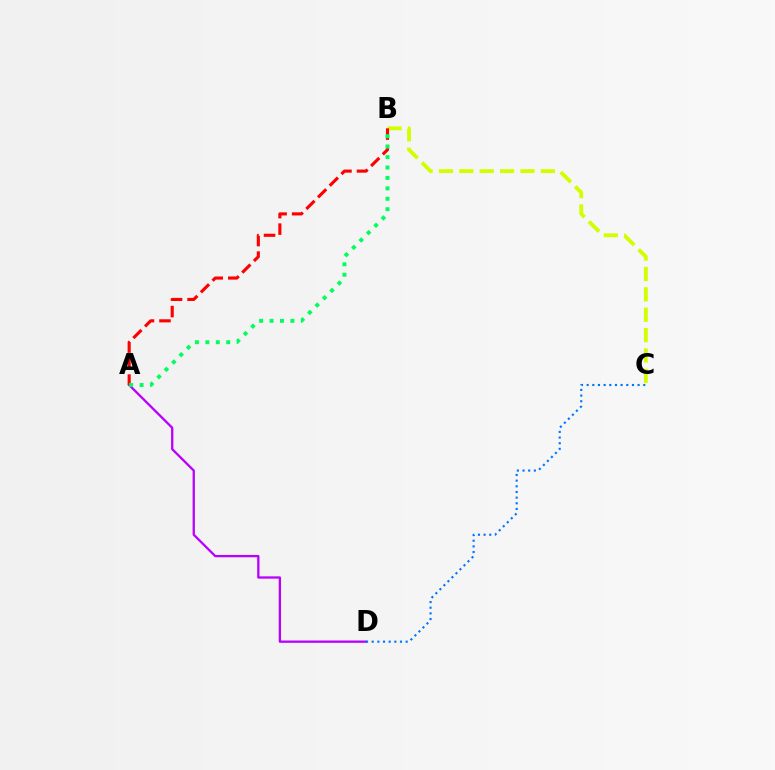{('A', 'D'): [{'color': '#b900ff', 'line_style': 'solid', 'thickness': 1.66}], ('B', 'C'): [{'color': '#d1ff00', 'line_style': 'dashed', 'thickness': 2.77}], ('A', 'B'): [{'color': '#ff0000', 'line_style': 'dashed', 'thickness': 2.24}, {'color': '#00ff5c', 'line_style': 'dotted', 'thickness': 2.83}], ('C', 'D'): [{'color': '#0074ff', 'line_style': 'dotted', 'thickness': 1.54}]}